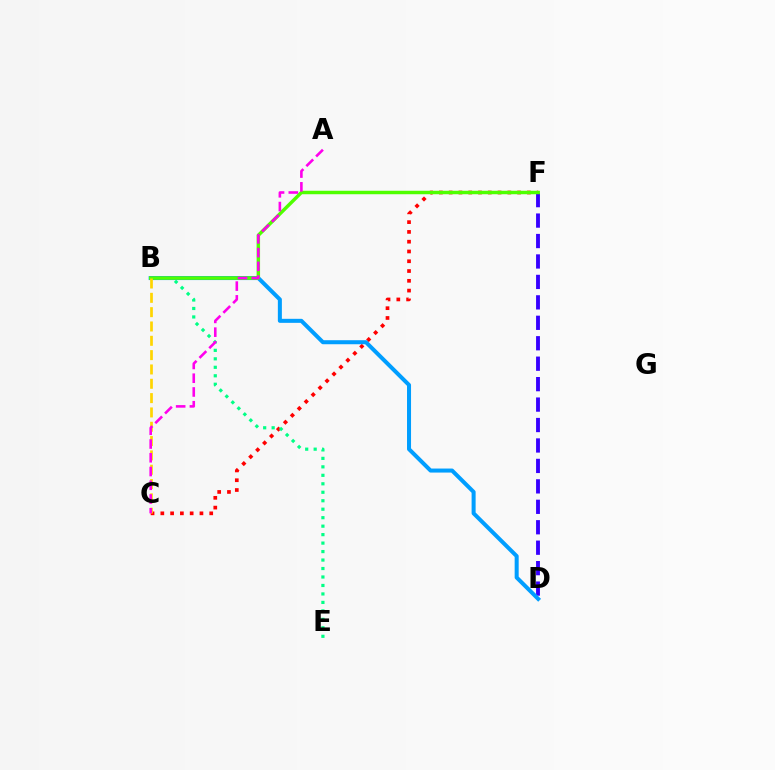{('C', 'F'): [{'color': '#ff0000', 'line_style': 'dotted', 'thickness': 2.66}], ('D', 'F'): [{'color': '#3700ff', 'line_style': 'dashed', 'thickness': 2.78}], ('B', 'E'): [{'color': '#00ff86', 'line_style': 'dotted', 'thickness': 2.3}], ('B', 'D'): [{'color': '#009eff', 'line_style': 'solid', 'thickness': 2.9}], ('B', 'F'): [{'color': '#4fff00', 'line_style': 'solid', 'thickness': 2.49}], ('B', 'C'): [{'color': '#ffd500', 'line_style': 'dashed', 'thickness': 1.95}], ('A', 'C'): [{'color': '#ff00ed', 'line_style': 'dashed', 'thickness': 1.87}]}